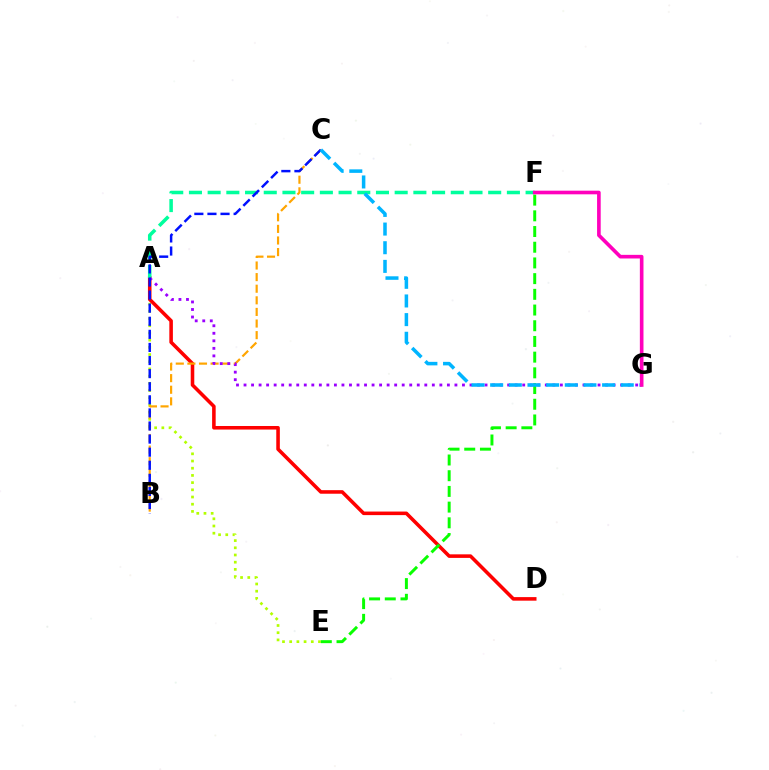{('A', 'E'): [{'color': '#b3ff00', 'line_style': 'dotted', 'thickness': 1.96}], ('A', 'D'): [{'color': '#ff0000', 'line_style': 'solid', 'thickness': 2.56}], ('B', 'C'): [{'color': '#ffa500', 'line_style': 'dashed', 'thickness': 1.58}, {'color': '#0010ff', 'line_style': 'dashed', 'thickness': 1.78}], ('A', 'F'): [{'color': '#00ff9d', 'line_style': 'dashed', 'thickness': 2.54}], ('E', 'F'): [{'color': '#08ff00', 'line_style': 'dashed', 'thickness': 2.13}], ('A', 'G'): [{'color': '#9b00ff', 'line_style': 'dotted', 'thickness': 2.05}], ('C', 'G'): [{'color': '#00b5ff', 'line_style': 'dashed', 'thickness': 2.53}], ('F', 'G'): [{'color': '#ff00bd', 'line_style': 'solid', 'thickness': 2.61}]}